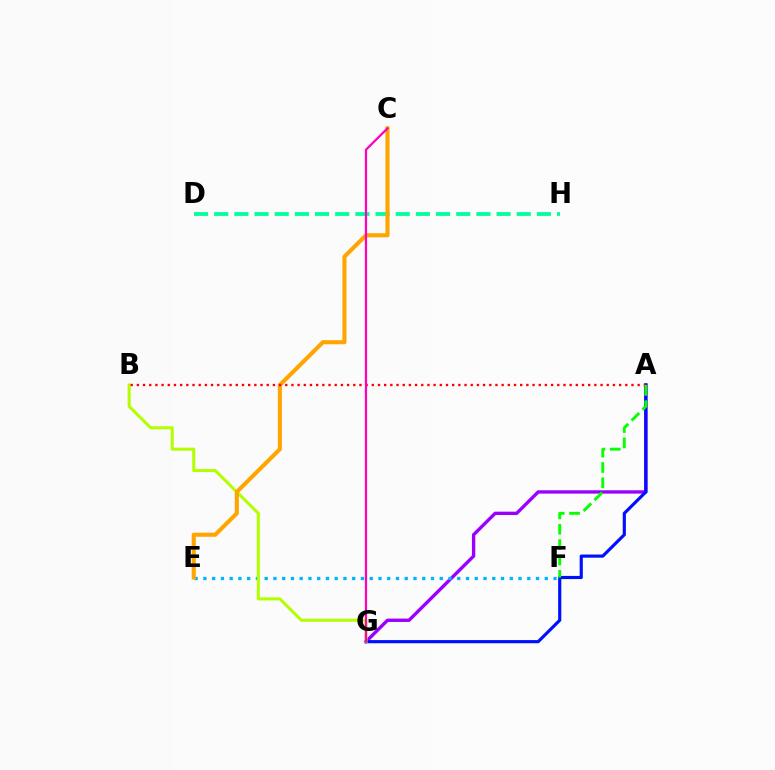{('A', 'G'): [{'color': '#9b00ff', 'line_style': 'solid', 'thickness': 2.42}, {'color': '#0010ff', 'line_style': 'solid', 'thickness': 2.27}], ('E', 'F'): [{'color': '#00b5ff', 'line_style': 'dotted', 'thickness': 2.38}], ('B', 'G'): [{'color': '#b3ff00', 'line_style': 'solid', 'thickness': 2.2}], ('D', 'H'): [{'color': '#00ff9d', 'line_style': 'dashed', 'thickness': 2.74}], ('C', 'E'): [{'color': '#ffa500', 'line_style': 'solid', 'thickness': 2.95}], ('A', 'B'): [{'color': '#ff0000', 'line_style': 'dotted', 'thickness': 1.68}], ('A', 'F'): [{'color': '#08ff00', 'line_style': 'dashed', 'thickness': 2.09}], ('C', 'G'): [{'color': '#ff00bd', 'line_style': 'solid', 'thickness': 1.61}]}